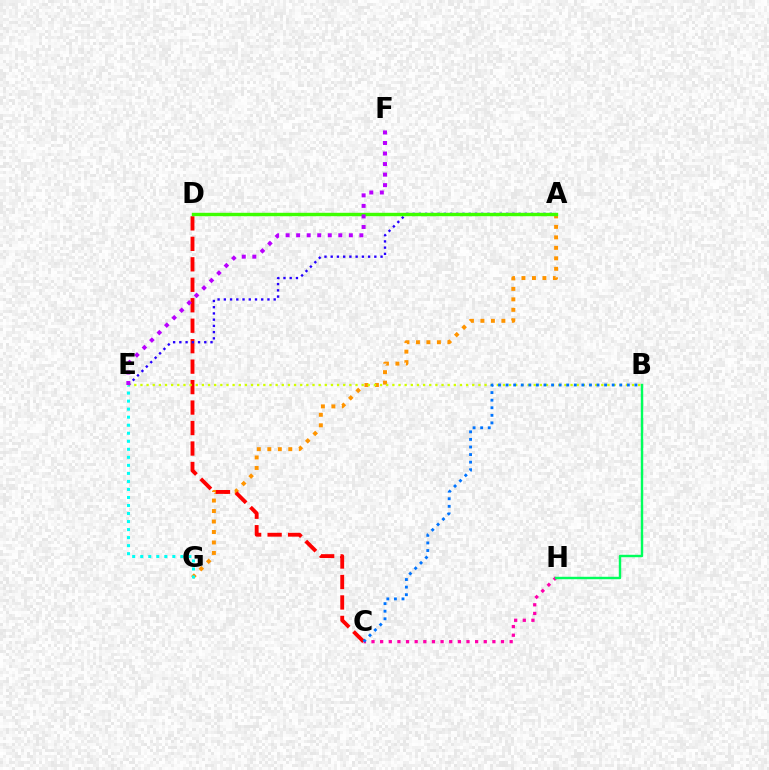{('A', 'G'): [{'color': '#ff9400', 'line_style': 'dotted', 'thickness': 2.85}], ('C', 'D'): [{'color': '#ff0000', 'line_style': 'dashed', 'thickness': 2.78}], ('C', 'H'): [{'color': '#ff00ac', 'line_style': 'dotted', 'thickness': 2.35}], ('B', 'E'): [{'color': '#d1ff00', 'line_style': 'dotted', 'thickness': 1.67}], ('A', 'E'): [{'color': '#2500ff', 'line_style': 'dotted', 'thickness': 1.69}], ('E', 'G'): [{'color': '#00fff6', 'line_style': 'dotted', 'thickness': 2.18}], ('B', 'H'): [{'color': '#00ff5c', 'line_style': 'solid', 'thickness': 1.74}], ('B', 'C'): [{'color': '#0074ff', 'line_style': 'dotted', 'thickness': 2.06}], ('A', 'D'): [{'color': '#3dff00', 'line_style': 'solid', 'thickness': 2.45}], ('E', 'F'): [{'color': '#b900ff', 'line_style': 'dotted', 'thickness': 2.86}]}